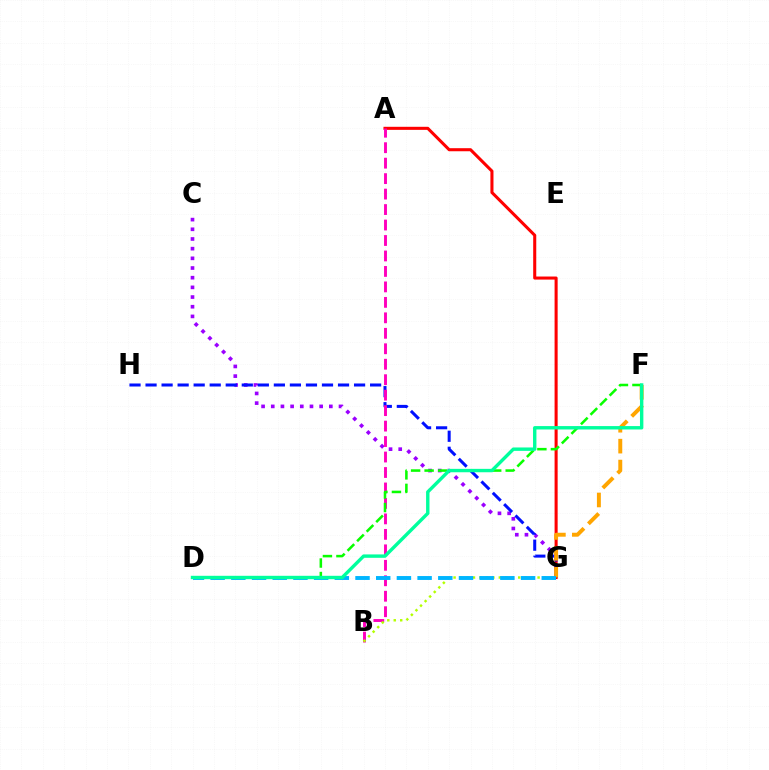{('C', 'G'): [{'color': '#9b00ff', 'line_style': 'dotted', 'thickness': 2.63}], ('A', 'G'): [{'color': '#ff0000', 'line_style': 'solid', 'thickness': 2.2}], ('G', 'H'): [{'color': '#0010ff', 'line_style': 'dashed', 'thickness': 2.18}], ('F', 'G'): [{'color': '#ffa500', 'line_style': 'dashed', 'thickness': 2.84}], ('A', 'B'): [{'color': '#ff00bd', 'line_style': 'dashed', 'thickness': 2.1}], ('D', 'F'): [{'color': '#08ff00', 'line_style': 'dashed', 'thickness': 1.84}, {'color': '#00ff9d', 'line_style': 'solid', 'thickness': 2.45}], ('B', 'G'): [{'color': '#b3ff00', 'line_style': 'dotted', 'thickness': 1.76}], ('D', 'G'): [{'color': '#00b5ff', 'line_style': 'dashed', 'thickness': 2.81}]}